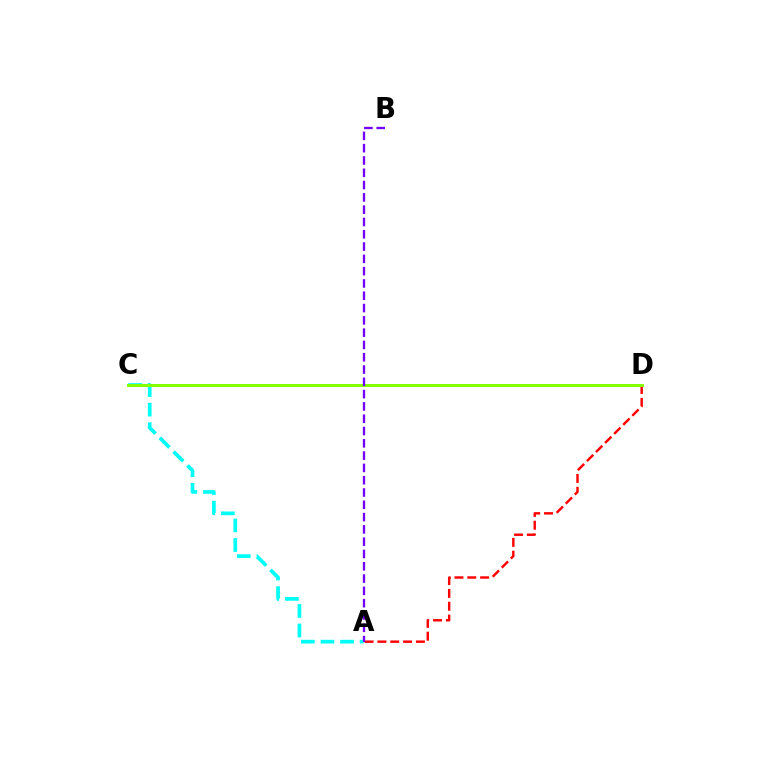{('A', 'C'): [{'color': '#00fff6', 'line_style': 'dashed', 'thickness': 2.66}], ('A', 'D'): [{'color': '#ff0000', 'line_style': 'dashed', 'thickness': 1.74}], ('C', 'D'): [{'color': '#84ff00', 'line_style': 'solid', 'thickness': 2.13}], ('A', 'B'): [{'color': '#7200ff', 'line_style': 'dashed', 'thickness': 1.67}]}